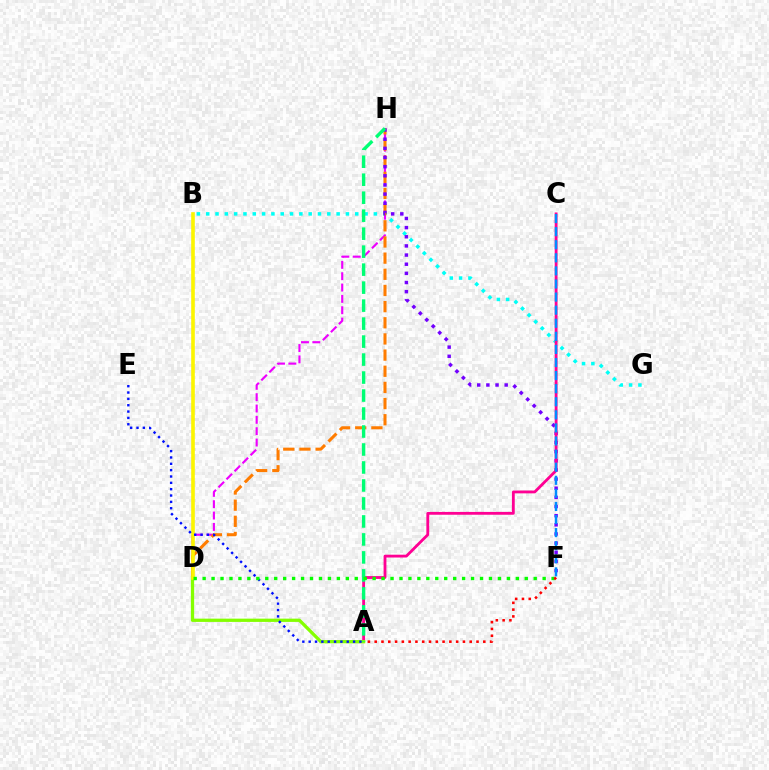{('B', 'G'): [{'color': '#00fff6', 'line_style': 'dotted', 'thickness': 2.53}], ('D', 'H'): [{'color': '#ee00ff', 'line_style': 'dashed', 'thickness': 1.54}, {'color': '#ff7c00', 'line_style': 'dashed', 'thickness': 2.2}], ('F', 'H'): [{'color': '#7200ff', 'line_style': 'dotted', 'thickness': 2.49}], ('A', 'C'): [{'color': '#ff0094', 'line_style': 'solid', 'thickness': 2.03}], ('A', 'D'): [{'color': '#84ff00', 'line_style': 'solid', 'thickness': 2.36}], ('B', 'D'): [{'color': '#fcf500', 'line_style': 'solid', 'thickness': 2.61}], ('A', 'E'): [{'color': '#0010ff', 'line_style': 'dotted', 'thickness': 1.72}], ('A', 'H'): [{'color': '#00ff74', 'line_style': 'dashed', 'thickness': 2.44}], ('D', 'F'): [{'color': '#08ff00', 'line_style': 'dotted', 'thickness': 2.43}], ('C', 'F'): [{'color': '#008cff', 'line_style': 'dashed', 'thickness': 1.78}], ('A', 'F'): [{'color': '#ff0000', 'line_style': 'dotted', 'thickness': 1.84}]}